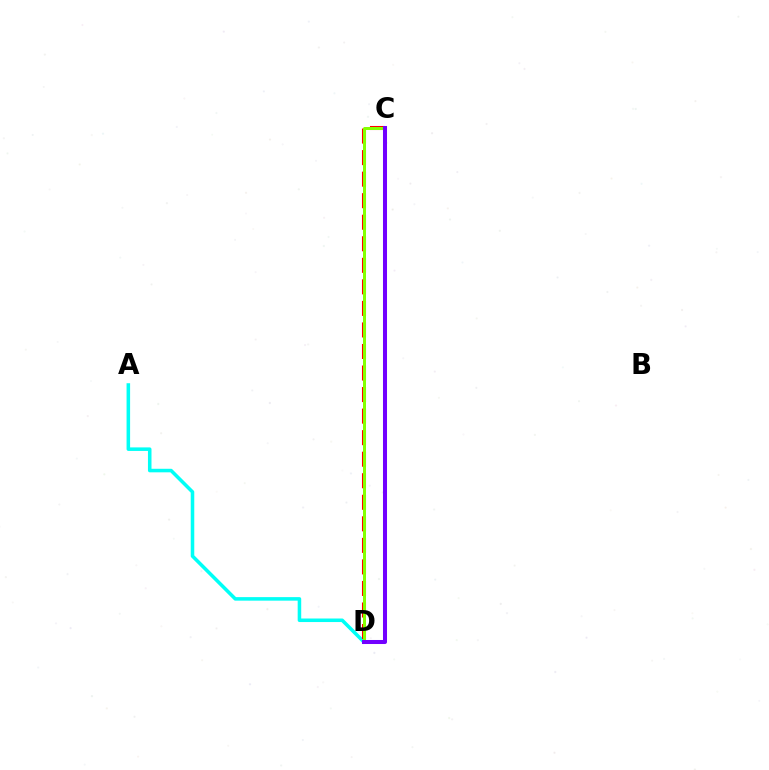{('A', 'D'): [{'color': '#00fff6', 'line_style': 'solid', 'thickness': 2.55}], ('C', 'D'): [{'color': '#ff0000', 'line_style': 'dashed', 'thickness': 2.93}, {'color': '#84ff00', 'line_style': 'solid', 'thickness': 2.16}, {'color': '#7200ff', 'line_style': 'solid', 'thickness': 2.9}]}